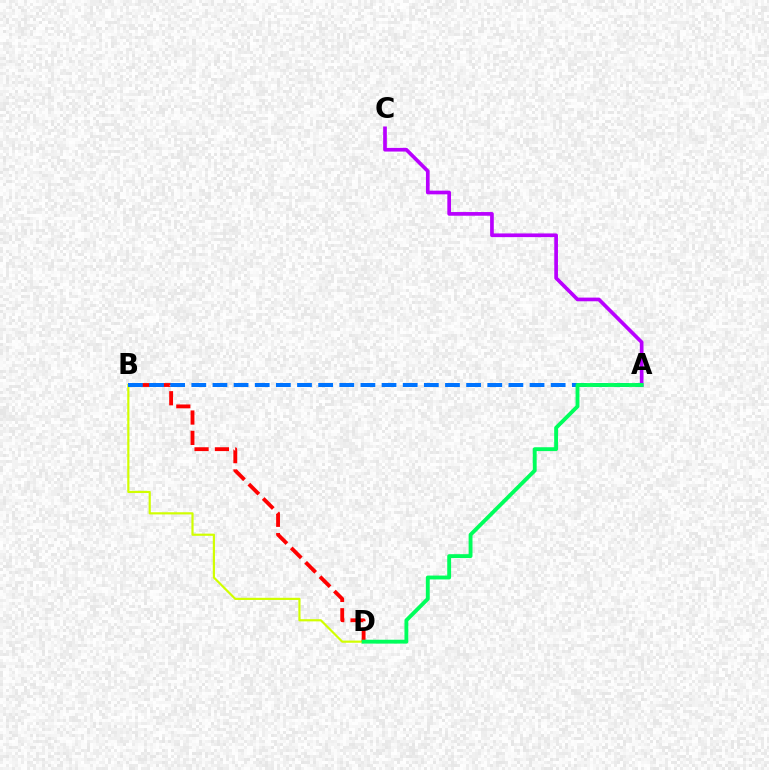{('B', 'D'): [{'color': '#d1ff00', 'line_style': 'solid', 'thickness': 1.57}, {'color': '#ff0000', 'line_style': 'dashed', 'thickness': 2.76}], ('A', 'C'): [{'color': '#b900ff', 'line_style': 'solid', 'thickness': 2.65}], ('A', 'B'): [{'color': '#0074ff', 'line_style': 'dashed', 'thickness': 2.87}], ('A', 'D'): [{'color': '#00ff5c', 'line_style': 'solid', 'thickness': 2.78}]}